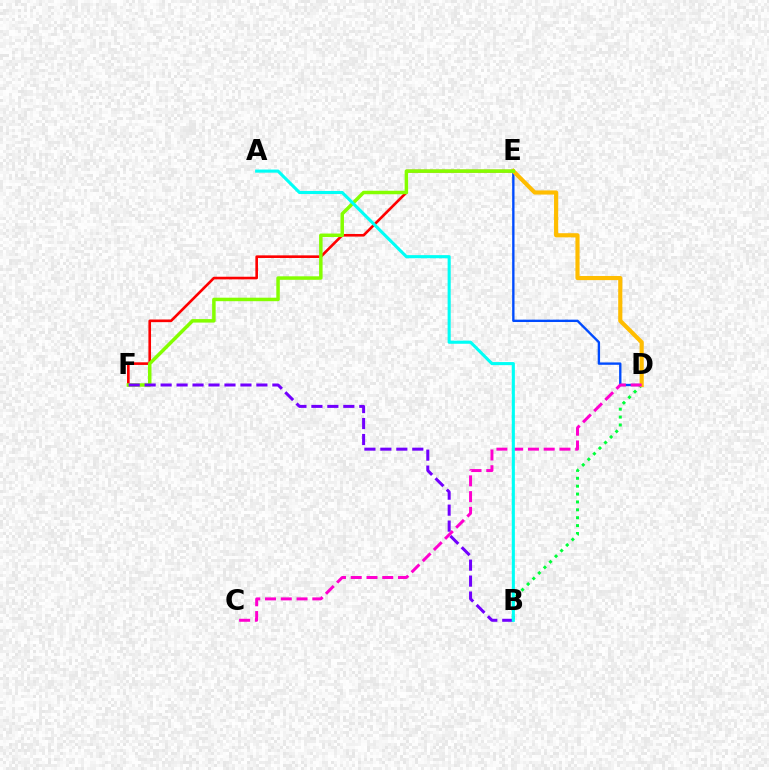{('B', 'D'): [{'color': '#00ff39', 'line_style': 'dotted', 'thickness': 2.14}], ('E', 'F'): [{'color': '#ff0000', 'line_style': 'solid', 'thickness': 1.89}, {'color': '#84ff00', 'line_style': 'solid', 'thickness': 2.52}], ('D', 'E'): [{'color': '#004bff', 'line_style': 'solid', 'thickness': 1.7}, {'color': '#ffbd00', 'line_style': 'solid', 'thickness': 2.98}], ('B', 'F'): [{'color': '#7200ff', 'line_style': 'dashed', 'thickness': 2.17}], ('C', 'D'): [{'color': '#ff00cf', 'line_style': 'dashed', 'thickness': 2.14}], ('A', 'B'): [{'color': '#00fff6', 'line_style': 'solid', 'thickness': 2.23}]}